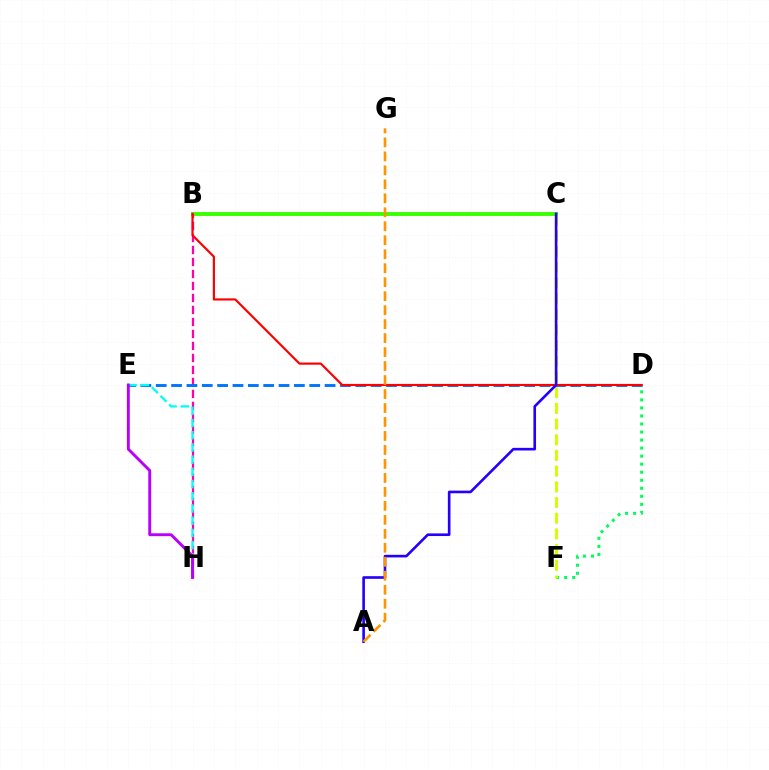{('B', 'C'): [{'color': '#3dff00', 'line_style': 'solid', 'thickness': 2.82}], ('B', 'H'): [{'color': '#ff00ac', 'line_style': 'dashed', 'thickness': 1.63}], ('D', 'E'): [{'color': '#0074ff', 'line_style': 'dashed', 'thickness': 2.09}], ('D', 'F'): [{'color': '#00ff5c', 'line_style': 'dotted', 'thickness': 2.18}], ('C', 'F'): [{'color': '#d1ff00', 'line_style': 'dashed', 'thickness': 2.13}], ('B', 'D'): [{'color': '#ff0000', 'line_style': 'solid', 'thickness': 1.56}], ('E', 'H'): [{'color': '#00fff6', 'line_style': 'dashed', 'thickness': 1.66}, {'color': '#b900ff', 'line_style': 'solid', 'thickness': 2.09}], ('A', 'C'): [{'color': '#2500ff', 'line_style': 'solid', 'thickness': 1.89}], ('A', 'G'): [{'color': '#ff9400', 'line_style': 'dashed', 'thickness': 1.9}]}